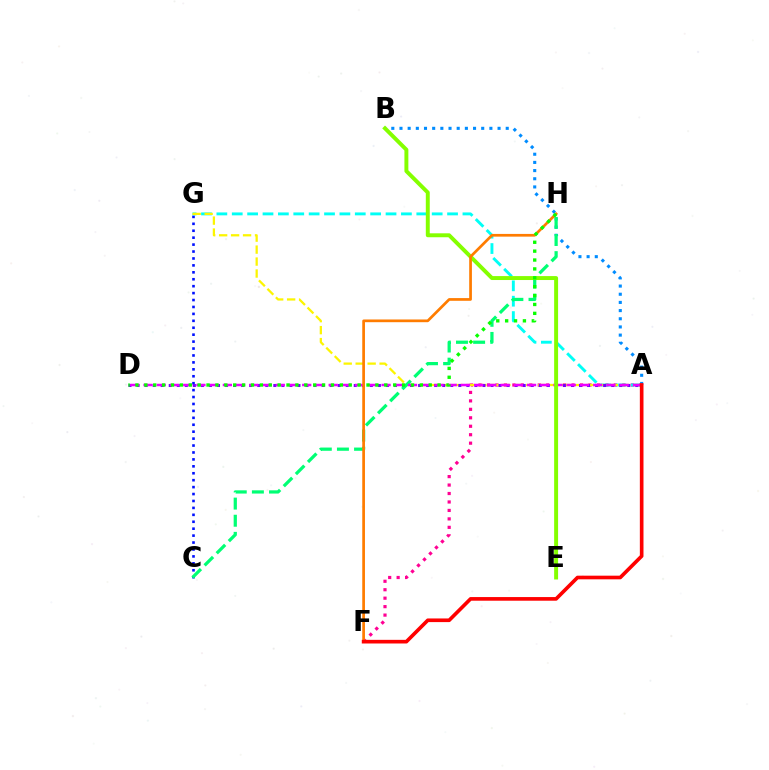{('A', 'B'): [{'color': '#008cff', 'line_style': 'dotted', 'thickness': 2.22}], ('C', 'G'): [{'color': '#0010ff', 'line_style': 'dotted', 'thickness': 1.88}], ('A', 'F'): [{'color': '#ff0094', 'line_style': 'dotted', 'thickness': 2.3}, {'color': '#ff0000', 'line_style': 'solid', 'thickness': 2.63}], ('A', 'G'): [{'color': '#00fff6', 'line_style': 'dashed', 'thickness': 2.09}, {'color': '#fcf500', 'line_style': 'dashed', 'thickness': 1.63}], ('A', 'D'): [{'color': '#7200ff', 'line_style': 'dotted', 'thickness': 2.19}, {'color': '#ee00ff', 'line_style': 'dashed', 'thickness': 1.8}], ('C', 'H'): [{'color': '#00ff74', 'line_style': 'dashed', 'thickness': 2.33}], ('B', 'E'): [{'color': '#84ff00', 'line_style': 'solid', 'thickness': 2.84}], ('F', 'H'): [{'color': '#ff7c00', 'line_style': 'solid', 'thickness': 1.95}], ('D', 'H'): [{'color': '#08ff00', 'line_style': 'dotted', 'thickness': 2.41}]}